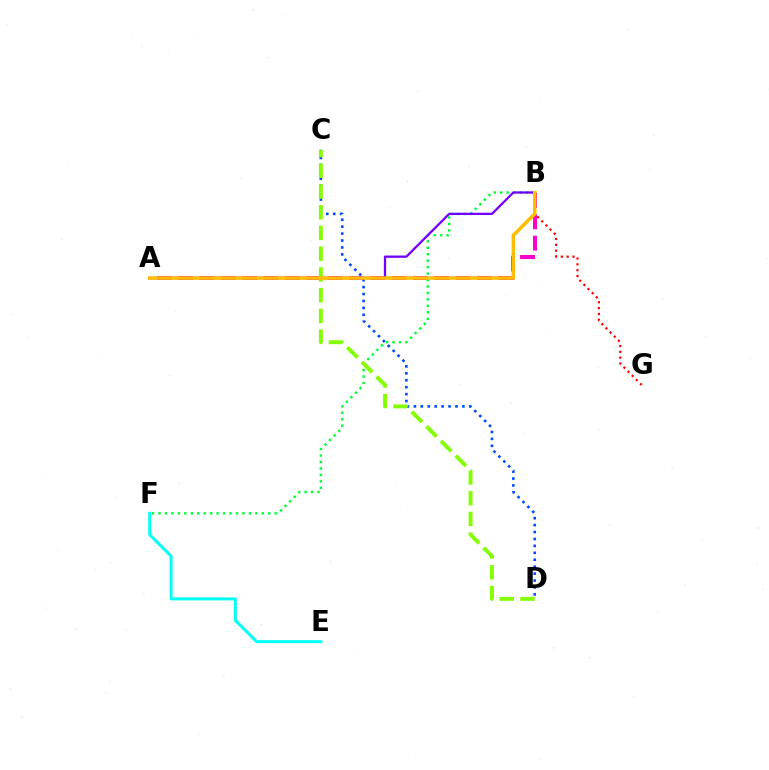{('A', 'B'): [{'color': '#ff00cf', 'line_style': 'dashed', 'thickness': 2.9}, {'color': '#7200ff', 'line_style': 'solid', 'thickness': 1.65}, {'color': '#ffbd00', 'line_style': 'solid', 'thickness': 2.53}], ('E', 'F'): [{'color': '#00fff6', 'line_style': 'solid', 'thickness': 2.17}], ('B', 'F'): [{'color': '#00ff39', 'line_style': 'dotted', 'thickness': 1.75}], ('C', 'D'): [{'color': '#004bff', 'line_style': 'dotted', 'thickness': 1.88}, {'color': '#84ff00', 'line_style': 'dashed', 'thickness': 2.82}], ('B', 'G'): [{'color': '#ff0000', 'line_style': 'dotted', 'thickness': 1.59}]}